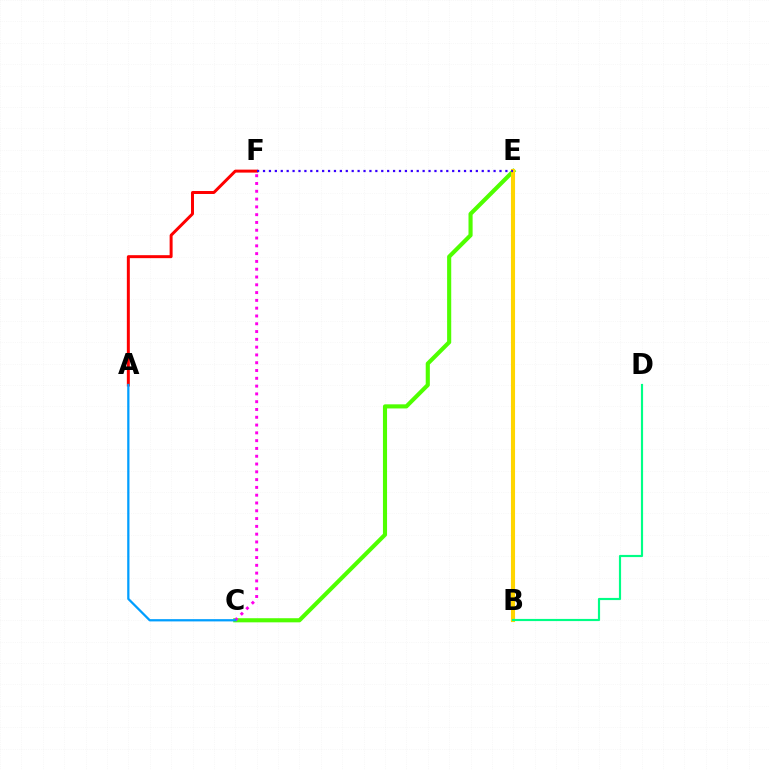{('C', 'E'): [{'color': '#4fff00', 'line_style': 'solid', 'thickness': 2.96}], ('A', 'F'): [{'color': '#ff0000', 'line_style': 'solid', 'thickness': 2.14}], ('C', 'F'): [{'color': '#ff00ed', 'line_style': 'dotted', 'thickness': 2.12}], ('B', 'E'): [{'color': '#ffd500', 'line_style': 'solid', 'thickness': 2.95}], ('B', 'D'): [{'color': '#00ff86', 'line_style': 'solid', 'thickness': 1.56}], ('E', 'F'): [{'color': '#3700ff', 'line_style': 'dotted', 'thickness': 1.61}], ('A', 'C'): [{'color': '#009eff', 'line_style': 'solid', 'thickness': 1.63}]}